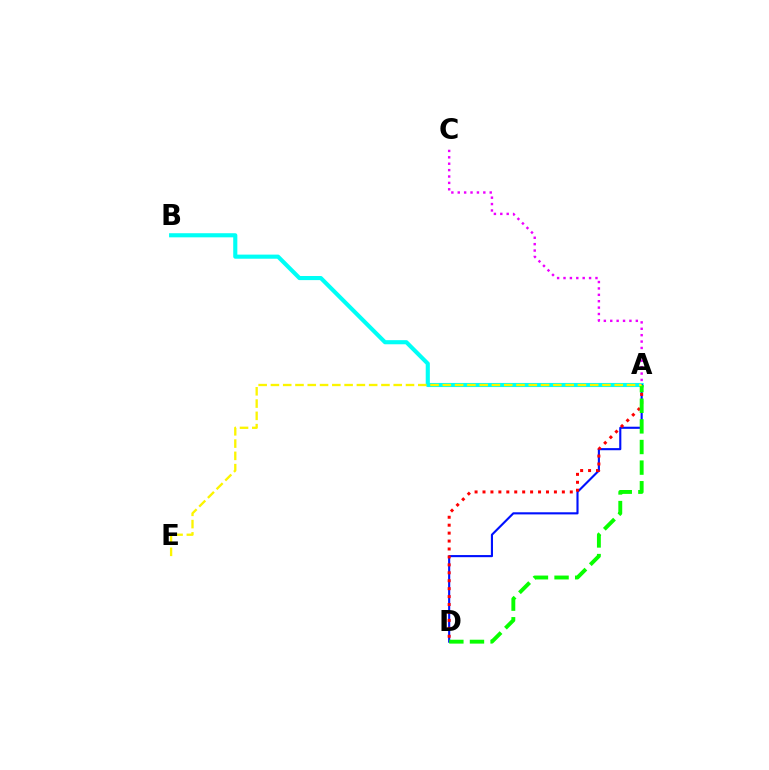{('A', 'C'): [{'color': '#ee00ff', 'line_style': 'dotted', 'thickness': 1.74}], ('A', 'B'): [{'color': '#00fff6', 'line_style': 'solid', 'thickness': 2.96}], ('A', 'D'): [{'color': '#0010ff', 'line_style': 'solid', 'thickness': 1.53}, {'color': '#ff0000', 'line_style': 'dotted', 'thickness': 2.16}, {'color': '#08ff00', 'line_style': 'dashed', 'thickness': 2.8}], ('A', 'E'): [{'color': '#fcf500', 'line_style': 'dashed', 'thickness': 1.67}]}